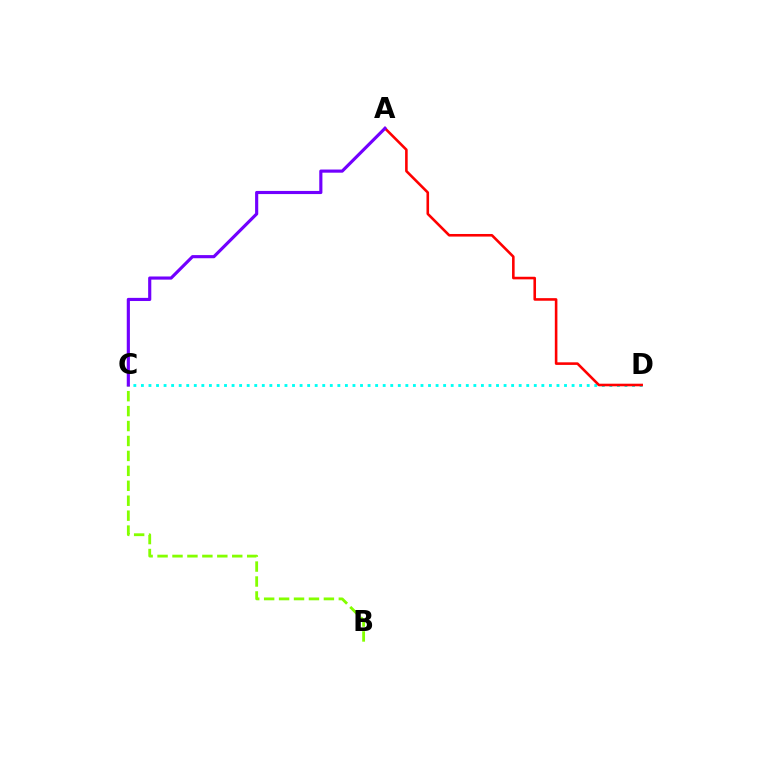{('B', 'C'): [{'color': '#84ff00', 'line_style': 'dashed', 'thickness': 2.03}], ('C', 'D'): [{'color': '#00fff6', 'line_style': 'dotted', 'thickness': 2.05}], ('A', 'D'): [{'color': '#ff0000', 'line_style': 'solid', 'thickness': 1.87}], ('A', 'C'): [{'color': '#7200ff', 'line_style': 'solid', 'thickness': 2.26}]}